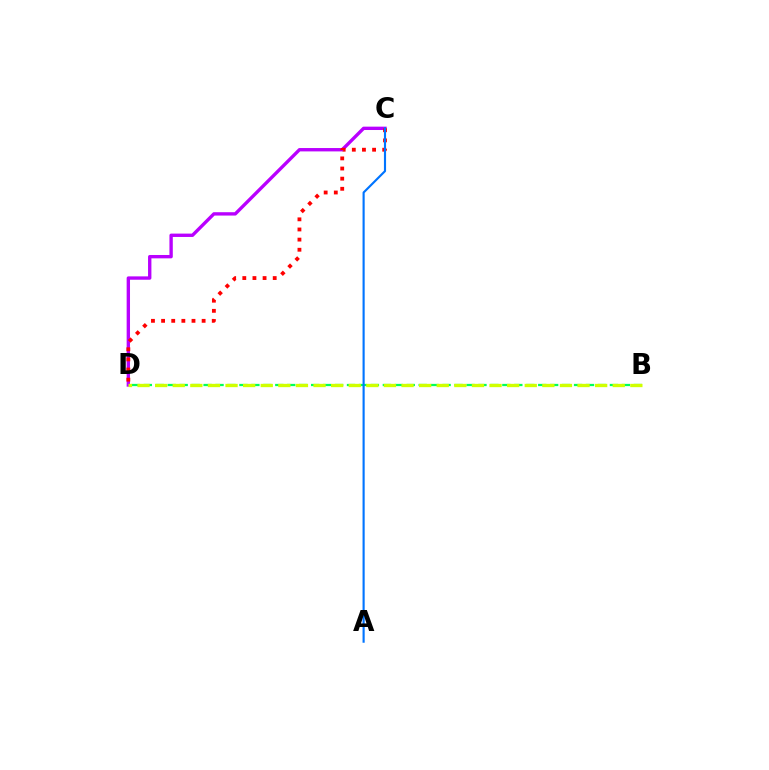{('B', 'D'): [{'color': '#00ff5c', 'line_style': 'dashed', 'thickness': 1.62}, {'color': '#d1ff00', 'line_style': 'dashed', 'thickness': 2.39}], ('C', 'D'): [{'color': '#b900ff', 'line_style': 'solid', 'thickness': 2.42}, {'color': '#ff0000', 'line_style': 'dotted', 'thickness': 2.75}], ('A', 'C'): [{'color': '#0074ff', 'line_style': 'solid', 'thickness': 1.54}]}